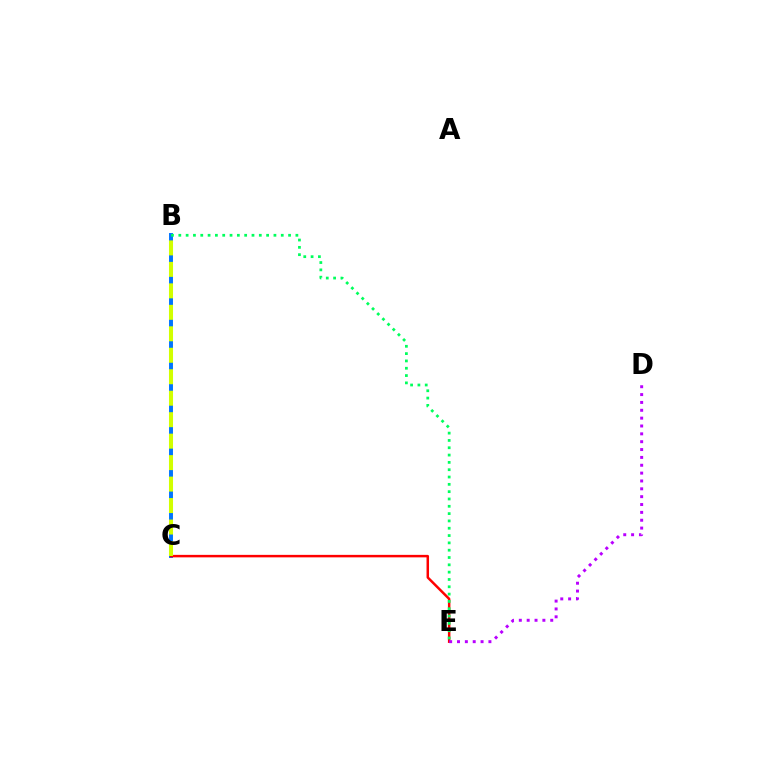{('B', 'C'): [{'color': '#0074ff', 'line_style': 'solid', 'thickness': 2.83}, {'color': '#d1ff00', 'line_style': 'dashed', 'thickness': 2.92}], ('C', 'E'): [{'color': '#ff0000', 'line_style': 'solid', 'thickness': 1.79}], ('B', 'E'): [{'color': '#00ff5c', 'line_style': 'dotted', 'thickness': 1.99}], ('D', 'E'): [{'color': '#b900ff', 'line_style': 'dotted', 'thickness': 2.13}]}